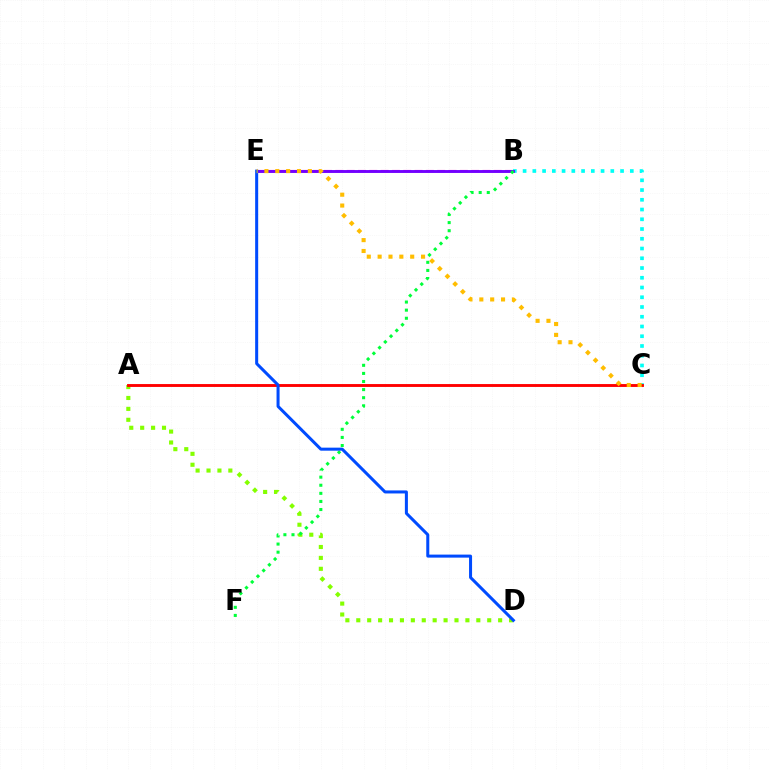{('B', 'C'): [{'color': '#00fff6', 'line_style': 'dotted', 'thickness': 2.65}], ('B', 'E'): [{'color': '#ff00cf', 'line_style': 'dashed', 'thickness': 1.54}, {'color': '#7200ff', 'line_style': 'solid', 'thickness': 2.08}], ('A', 'D'): [{'color': '#84ff00', 'line_style': 'dotted', 'thickness': 2.96}], ('A', 'C'): [{'color': '#ff0000', 'line_style': 'solid', 'thickness': 2.07}], ('B', 'F'): [{'color': '#00ff39', 'line_style': 'dotted', 'thickness': 2.2}], ('D', 'E'): [{'color': '#004bff', 'line_style': 'solid', 'thickness': 2.18}], ('C', 'E'): [{'color': '#ffbd00', 'line_style': 'dotted', 'thickness': 2.95}]}